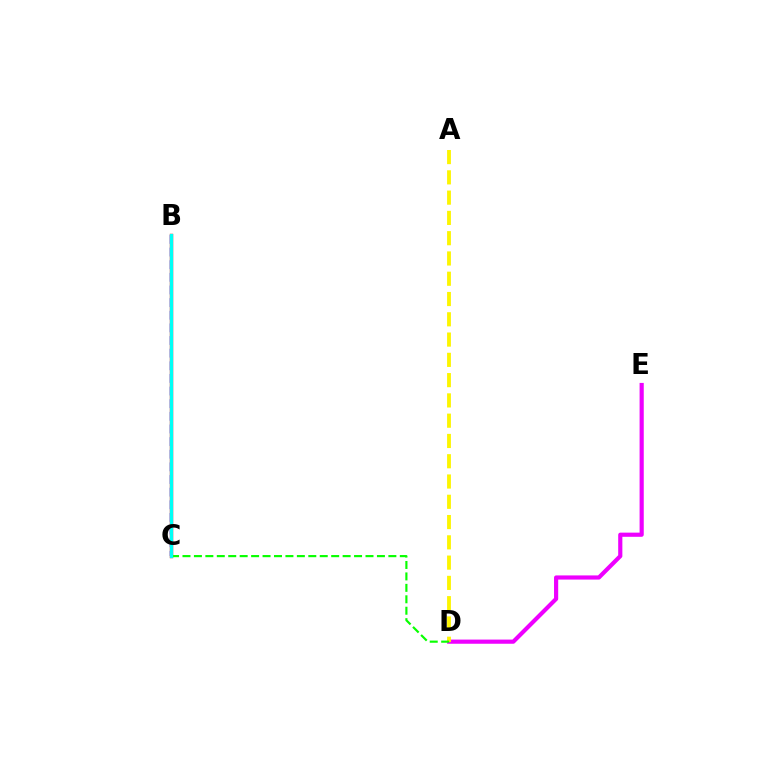{('B', 'C'): [{'color': '#ff0000', 'line_style': 'solid', 'thickness': 2.43}, {'color': '#0010ff', 'line_style': 'dashed', 'thickness': 1.72}, {'color': '#00fff6', 'line_style': 'solid', 'thickness': 2.34}], ('D', 'E'): [{'color': '#ee00ff', 'line_style': 'solid', 'thickness': 3.0}], ('A', 'D'): [{'color': '#fcf500', 'line_style': 'dashed', 'thickness': 2.75}], ('C', 'D'): [{'color': '#08ff00', 'line_style': 'dashed', 'thickness': 1.55}]}